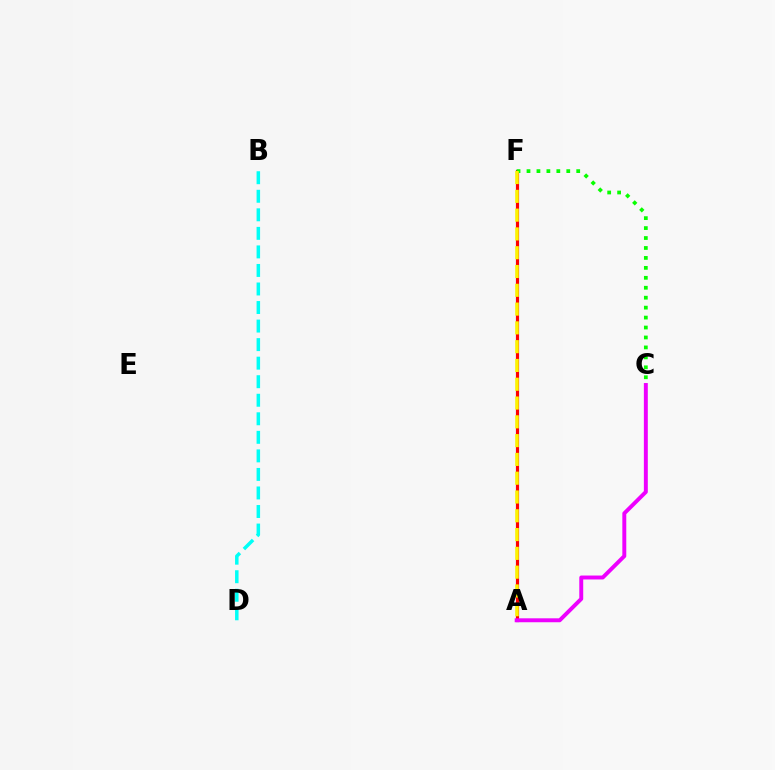{('A', 'F'): [{'color': '#0010ff', 'line_style': 'solid', 'thickness': 2.22}, {'color': '#ff0000', 'line_style': 'solid', 'thickness': 2.22}, {'color': '#fcf500', 'line_style': 'dashed', 'thickness': 2.55}], ('C', 'F'): [{'color': '#08ff00', 'line_style': 'dotted', 'thickness': 2.7}], ('A', 'C'): [{'color': '#ee00ff', 'line_style': 'solid', 'thickness': 2.83}], ('B', 'D'): [{'color': '#00fff6', 'line_style': 'dashed', 'thickness': 2.52}]}